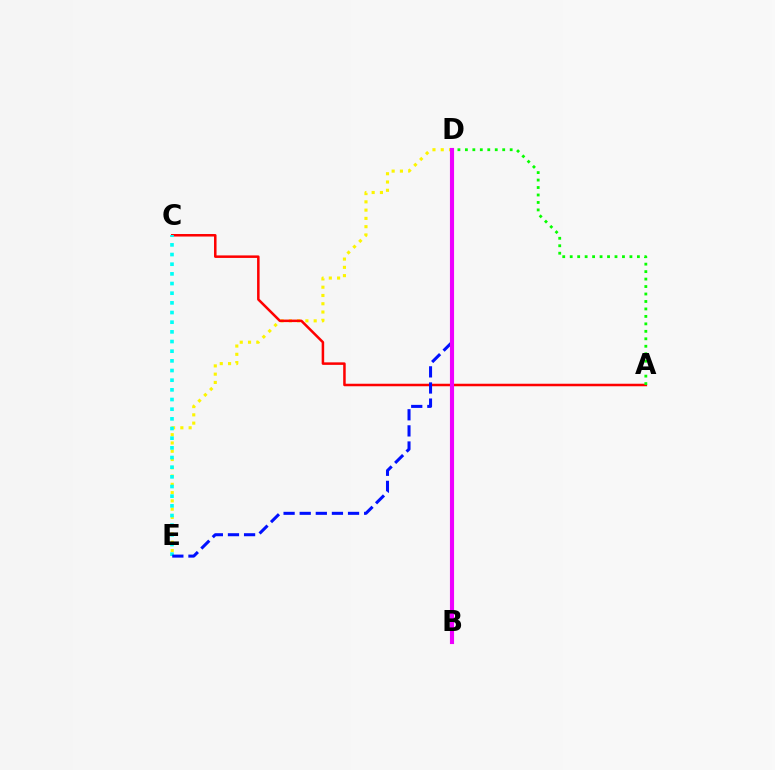{('D', 'E'): [{'color': '#fcf500', 'line_style': 'dotted', 'thickness': 2.25}, {'color': '#0010ff', 'line_style': 'dashed', 'thickness': 2.19}], ('A', 'C'): [{'color': '#ff0000', 'line_style': 'solid', 'thickness': 1.81}], ('C', 'E'): [{'color': '#00fff6', 'line_style': 'dotted', 'thickness': 2.63}], ('A', 'D'): [{'color': '#08ff00', 'line_style': 'dotted', 'thickness': 2.03}], ('B', 'D'): [{'color': '#ee00ff', 'line_style': 'solid', 'thickness': 2.96}]}